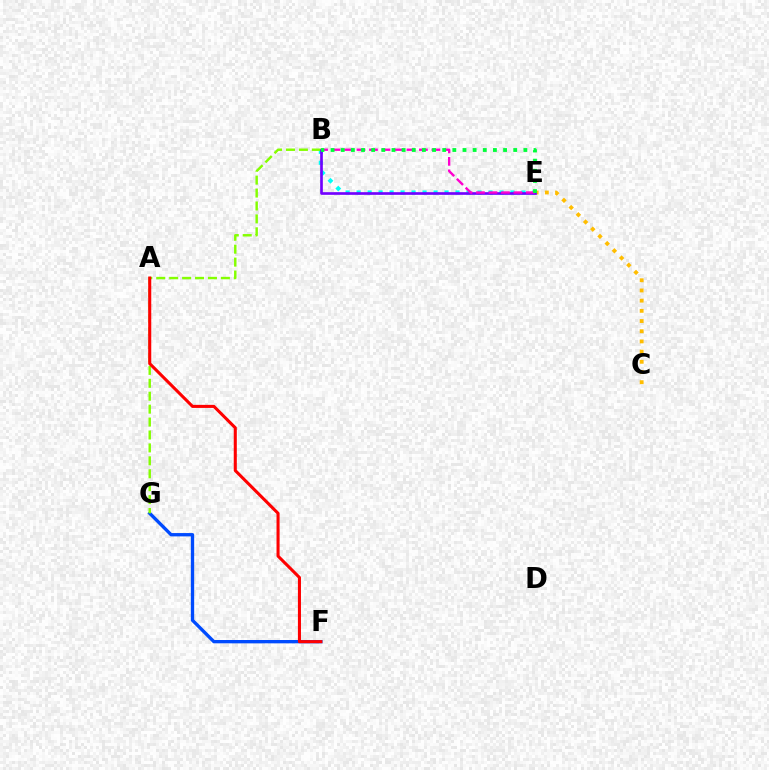{('C', 'E'): [{'color': '#ffbd00', 'line_style': 'dotted', 'thickness': 2.77}], ('F', 'G'): [{'color': '#004bff', 'line_style': 'solid', 'thickness': 2.4}], ('B', 'E'): [{'color': '#00fff6', 'line_style': 'dotted', 'thickness': 2.99}, {'color': '#7200ff', 'line_style': 'solid', 'thickness': 1.92}, {'color': '#ff00cf', 'line_style': 'dashed', 'thickness': 1.69}, {'color': '#00ff39', 'line_style': 'dotted', 'thickness': 2.76}], ('B', 'G'): [{'color': '#84ff00', 'line_style': 'dashed', 'thickness': 1.76}], ('A', 'F'): [{'color': '#ff0000', 'line_style': 'solid', 'thickness': 2.21}]}